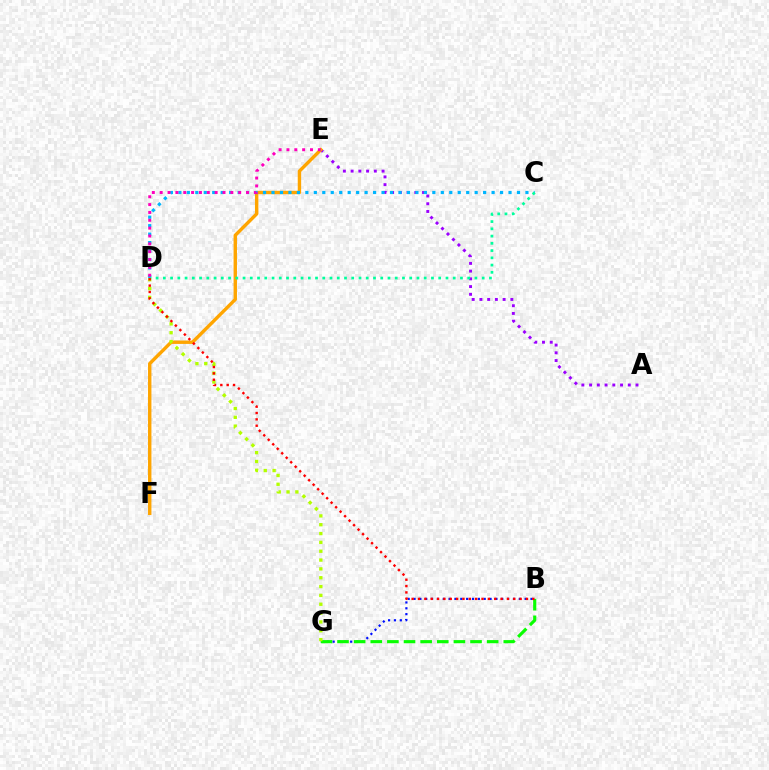{('B', 'G'): [{'color': '#0010ff', 'line_style': 'dotted', 'thickness': 1.59}, {'color': '#08ff00', 'line_style': 'dashed', 'thickness': 2.26}], ('A', 'E'): [{'color': '#9b00ff', 'line_style': 'dotted', 'thickness': 2.1}], ('E', 'F'): [{'color': '#ffa500', 'line_style': 'solid', 'thickness': 2.45}], ('C', 'D'): [{'color': '#00b5ff', 'line_style': 'dotted', 'thickness': 2.3}, {'color': '#00ff9d', 'line_style': 'dotted', 'thickness': 1.97}], ('D', 'G'): [{'color': '#b3ff00', 'line_style': 'dotted', 'thickness': 2.4}], ('B', 'D'): [{'color': '#ff0000', 'line_style': 'dotted', 'thickness': 1.73}], ('D', 'E'): [{'color': '#ff00bd', 'line_style': 'dotted', 'thickness': 2.13}]}